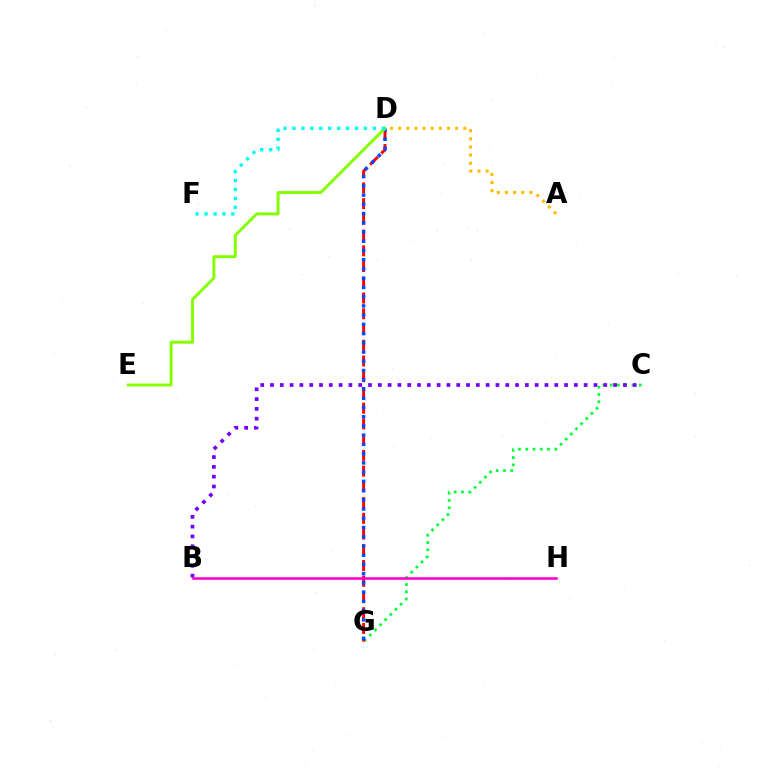{('C', 'G'): [{'color': '#00ff39', 'line_style': 'dotted', 'thickness': 1.98}], ('D', 'G'): [{'color': '#ff0000', 'line_style': 'dashed', 'thickness': 2.14}, {'color': '#004bff', 'line_style': 'dotted', 'thickness': 2.51}], ('B', 'C'): [{'color': '#7200ff', 'line_style': 'dotted', 'thickness': 2.66}], ('D', 'E'): [{'color': '#84ff00', 'line_style': 'solid', 'thickness': 2.09}], ('A', 'D'): [{'color': '#ffbd00', 'line_style': 'dotted', 'thickness': 2.21}], ('B', 'H'): [{'color': '#ff00cf', 'line_style': 'solid', 'thickness': 1.87}], ('D', 'F'): [{'color': '#00fff6', 'line_style': 'dotted', 'thickness': 2.43}]}